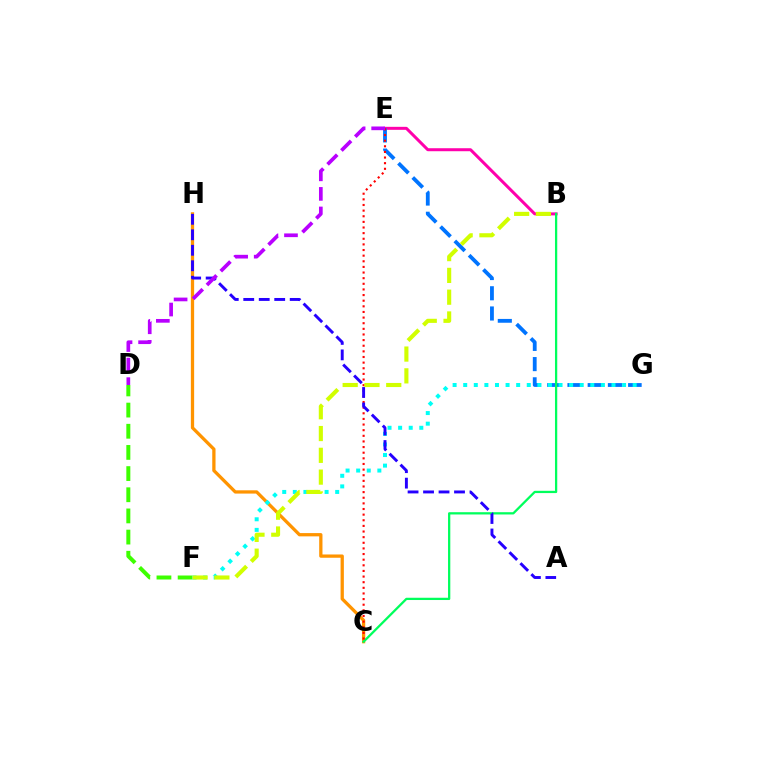{('D', 'F'): [{'color': '#3dff00', 'line_style': 'dashed', 'thickness': 2.88}], ('C', 'H'): [{'color': '#ff9400', 'line_style': 'solid', 'thickness': 2.36}], ('B', 'E'): [{'color': '#ff00ac', 'line_style': 'solid', 'thickness': 2.16}], ('E', 'G'): [{'color': '#0074ff', 'line_style': 'dashed', 'thickness': 2.75}], ('B', 'C'): [{'color': '#00ff5c', 'line_style': 'solid', 'thickness': 1.64}], ('F', 'G'): [{'color': '#00fff6', 'line_style': 'dotted', 'thickness': 2.88}], ('C', 'E'): [{'color': '#ff0000', 'line_style': 'dotted', 'thickness': 1.53}], ('A', 'H'): [{'color': '#2500ff', 'line_style': 'dashed', 'thickness': 2.1}], ('B', 'F'): [{'color': '#d1ff00', 'line_style': 'dashed', 'thickness': 2.96}], ('D', 'E'): [{'color': '#b900ff', 'line_style': 'dashed', 'thickness': 2.66}]}